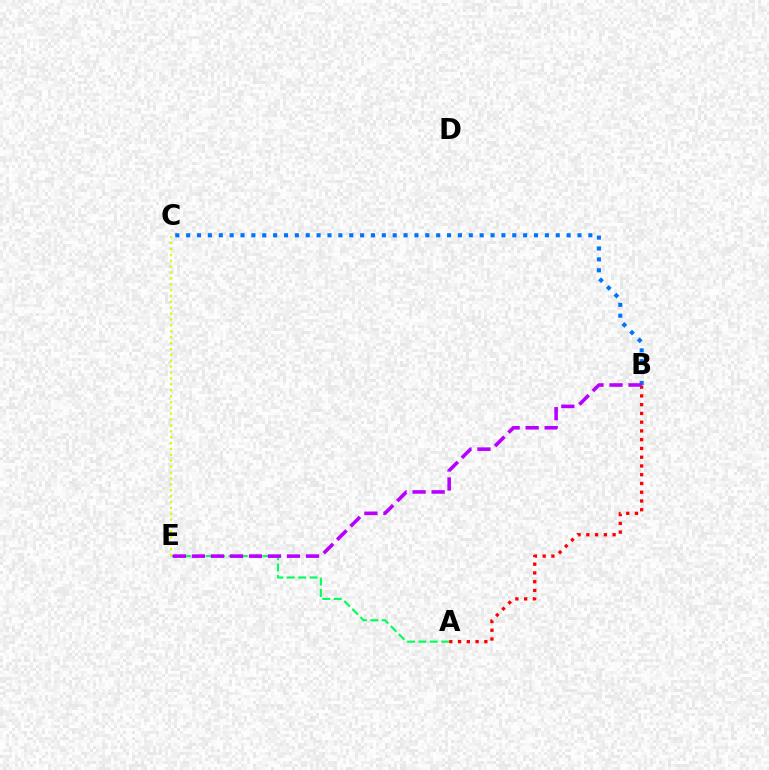{('A', 'E'): [{'color': '#00ff5c', 'line_style': 'dashed', 'thickness': 1.55}], ('B', 'C'): [{'color': '#0074ff', 'line_style': 'dotted', 'thickness': 2.95}], ('C', 'E'): [{'color': '#d1ff00', 'line_style': 'dotted', 'thickness': 1.6}], ('A', 'B'): [{'color': '#ff0000', 'line_style': 'dotted', 'thickness': 2.38}], ('B', 'E'): [{'color': '#b900ff', 'line_style': 'dashed', 'thickness': 2.58}]}